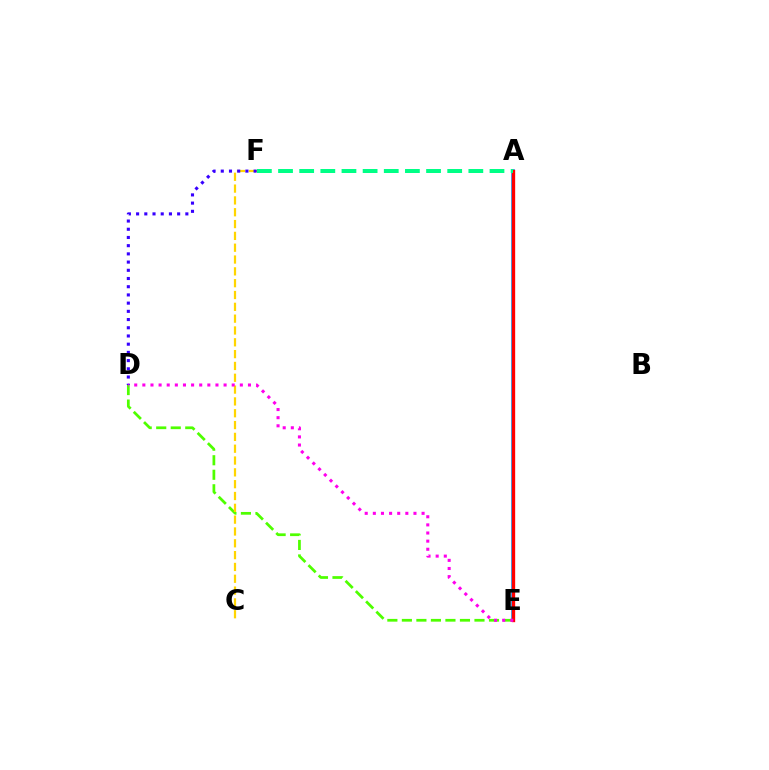{('A', 'E'): [{'color': '#009eff', 'line_style': 'solid', 'thickness': 2.57}, {'color': '#ff0000', 'line_style': 'solid', 'thickness': 2.4}], ('D', 'E'): [{'color': '#4fff00', 'line_style': 'dashed', 'thickness': 1.97}, {'color': '#ff00ed', 'line_style': 'dotted', 'thickness': 2.21}], ('C', 'F'): [{'color': '#ffd500', 'line_style': 'dashed', 'thickness': 1.61}], ('A', 'F'): [{'color': '#00ff86', 'line_style': 'dashed', 'thickness': 2.87}], ('D', 'F'): [{'color': '#3700ff', 'line_style': 'dotted', 'thickness': 2.23}]}